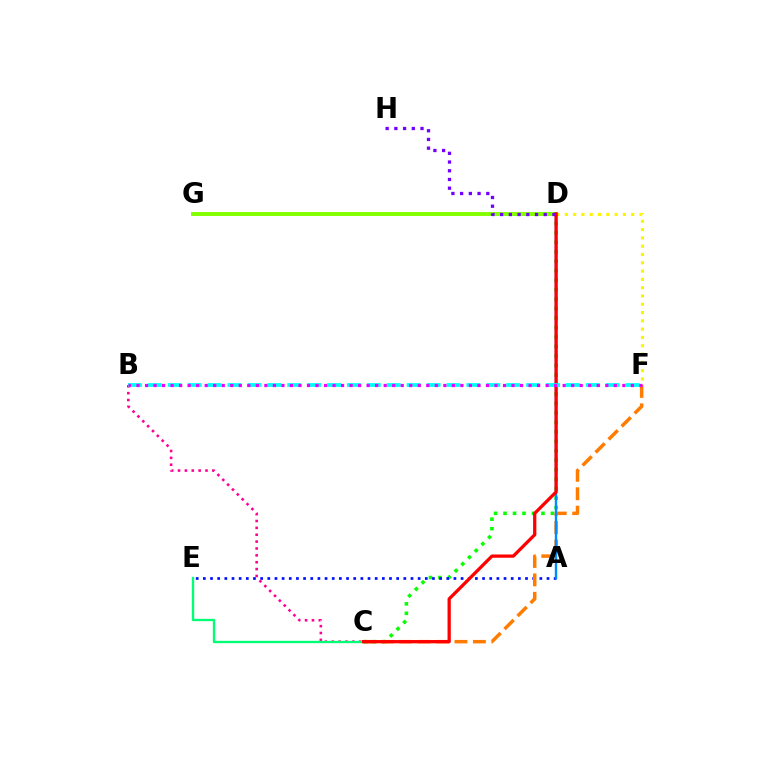{('D', 'F'): [{'color': '#fcf500', 'line_style': 'dotted', 'thickness': 2.25}], ('C', 'D'): [{'color': '#08ff00', 'line_style': 'dotted', 'thickness': 2.57}, {'color': '#ff0000', 'line_style': 'solid', 'thickness': 2.35}], ('A', 'E'): [{'color': '#0010ff', 'line_style': 'dotted', 'thickness': 1.95}], ('C', 'F'): [{'color': '#ff7c00', 'line_style': 'dashed', 'thickness': 2.5}], ('D', 'G'): [{'color': '#84ff00', 'line_style': 'solid', 'thickness': 2.84}], ('A', 'D'): [{'color': '#008cff', 'line_style': 'solid', 'thickness': 1.73}], ('B', 'C'): [{'color': '#ff0094', 'line_style': 'dotted', 'thickness': 1.87}], ('C', 'E'): [{'color': '#00ff74', 'line_style': 'solid', 'thickness': 1.69}], ('B', 'F'): [{'color': '#00fff6', 'line_style': 'dashed', 'thickness': 2.7}, {'color': '#ee00ff', 'line_style': 'dotted', 'thickness': 2.32}], ('D', 'H'): [{'color': '#7200ff', 'line_style': 'dotted', 'thickness': 2.37}]}